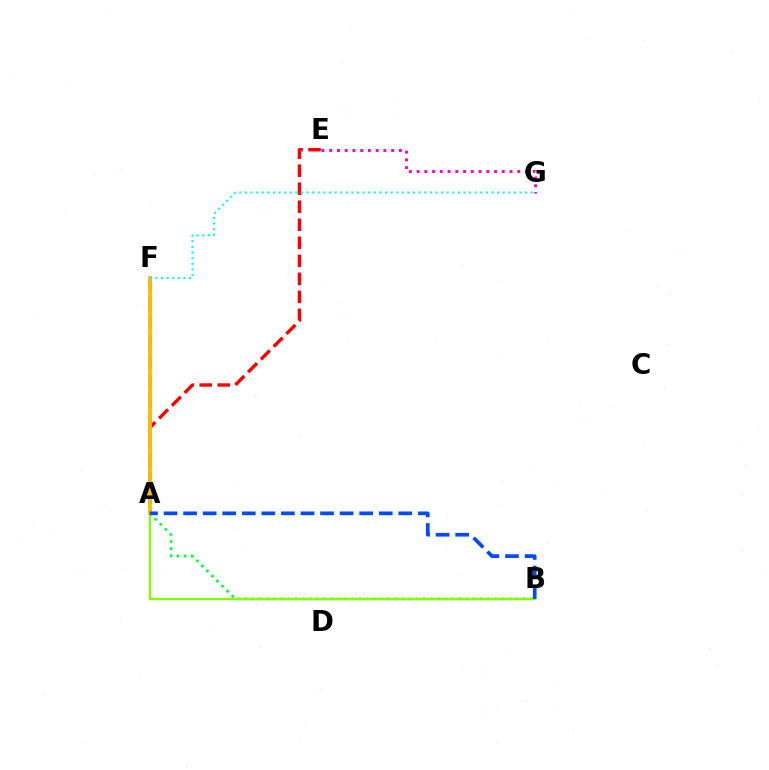{('A', 'B'): [{'color': '#00ff39', 'line_style': 'dotted', 'thickness': 1.94}, {'color': '#84ff00', 'line_style': 'solid', 'thickness': 1.67}, {'color': '#004bff', 'line_style': 'dashed', 'thickness': 2.66}], ('E', 'G'): [{'color': '#ff00cf', 'line_style': 'dotted', 'thickness': 2.1}], ('A', 'E'): [{'color': '#ff0000', 'line_style': 'dashed', 'thickness': 2.45}], ('A', 'F'): [{'color': '#7200ff', 'line_style': 'dashed', 'thickness': 2.63}, {'color': '#ffbd00', 'line_style': 'solid', 'thickness': 2.79}], ('F', 'G'): [{'color': '#00fff6', 'line_style': 'dotted', 'thickness': 1.52}]}